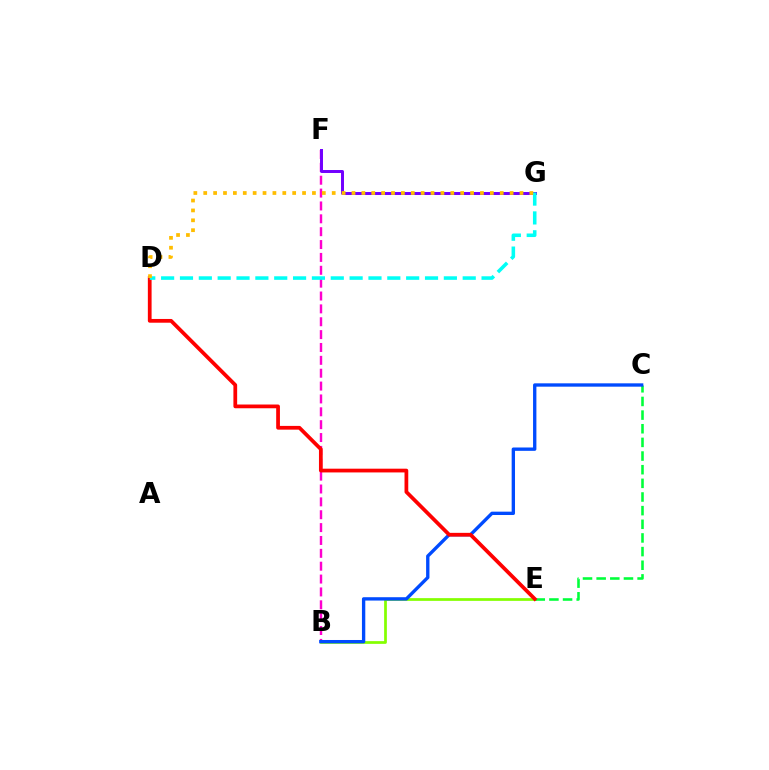{('B', 'E'): [{'color': '#84ff00', 'line_style': 'solid', 'thickness': 1.96}], ('B', 'F'): [{'color': '#ff00cf', 'line_style': 'dashed', 'thickness': 1.75}], ('C', 'E'): [{'color': '#00ff39', 'line_style': 'dashed', 'thickness': 1.85}], ('B', 'C'): [{'color': '#004bff', 'line_style': 'solid', 'thickness': 2.41}], ('F', 'G'): [{'color': '#7200ff', 'line_style': 'solid', 'thickness': 2.14}], ('D', 'E'): [{'color': '#ff0000', 'line_style': 'solid', 'thickness': 2.7}], ('D', 'G'): [{'color': '#00fff6', 'line_style': 'dashed', 'thickness': 2.56}, {'color': '#ffbd00', 'line_style': 'dotted', 'thickness': 2.69}]}